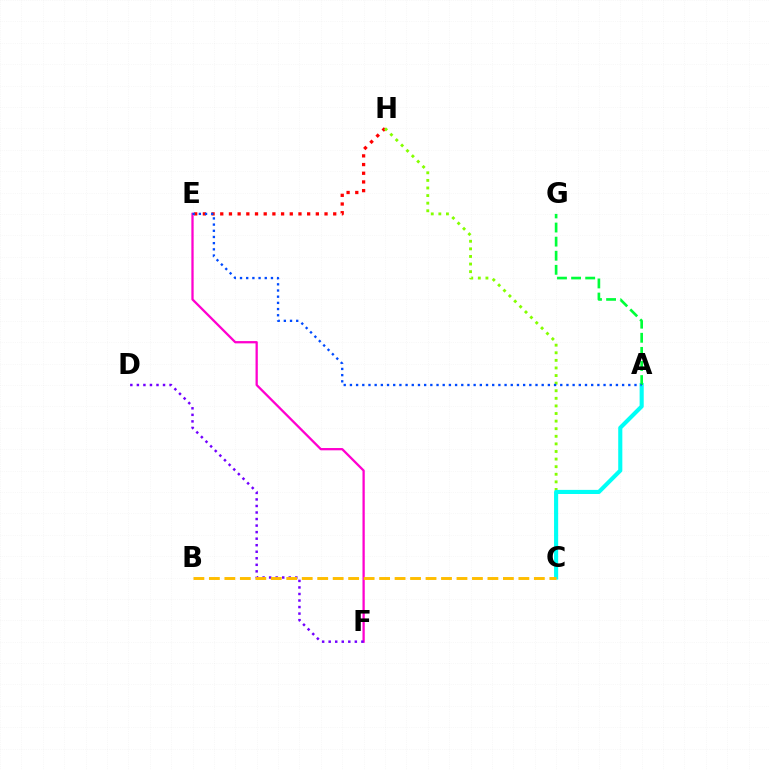{('E', 'F'): [{'color': '#ff00cf', 'line_style': 'solid', 'thickness': 1.64}], ('D', 'F'): [{'color': '#7200ff', 'line_style': 'dotted', 'thickness': 1.78}], ('E', 'H'): [{'color': '#ff0000', 'line_style': 'dotted', 'thickness': 2.36}], ('C', 'H'): [{'color': '#84ff00', 'line_style': 'dotted', 'thickness': 2.06}], ('A', 'C'): [{'color': '#00fff6', 'line_style': 'solid', 'thickness': 2.96}], ('A', 'G'): [{'color': '#00ff39', 'line_style': 'dashed', 'thickness': 1.92}], ('A', 'E'): [{'color': '#004bff', 'line_style': 'dotted', 'thickness': 1.68}], ('B', 'C'): [{'color': '#ffbd00', 'line_style': 'dashed', 'thickness': 2.1}]}